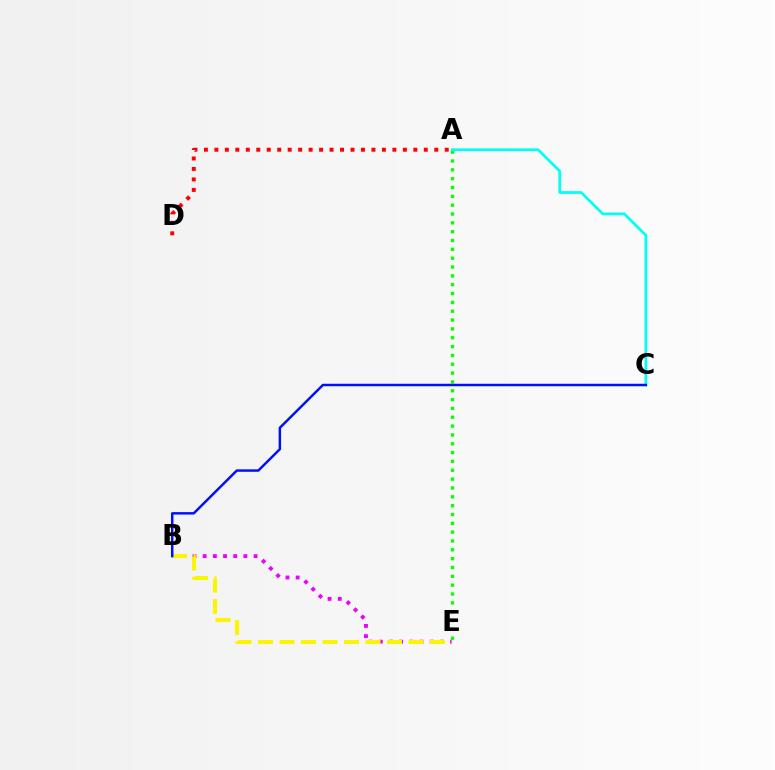{('A', 'E'): [{'color': '#08ff00', 'line_style': 'dotted', 'thickness': 2.4}], ('B', 'E'): [{'color': '#ee00ff', 'line_style': 'dotted', 'thickness': 2.77}, {'color': '#fcf500', 'line_style': 'dashed', 'thickness': 2.92}], ('A', 'D'): [{'color': '#ff0000', 'line_style': 'dotted', 'thickness': 2.84}], ('A', 'C'): [{'color': '#00fff6', 'line_style': 'solid', 'thickness': 1.96}], ('B', 'C'): [{'color': '#0010ff', 'line_style': 'solid', 'thickness': 1.77}]}